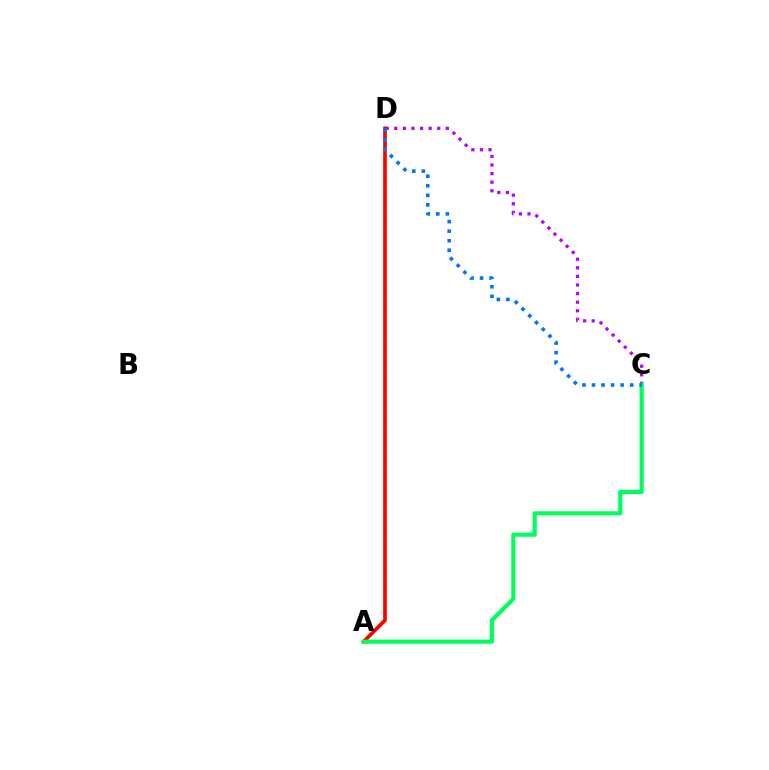{('C', 'D'): [{'color': '#b900ff', 'line_style': 'dotted', 'thickness': 2.33}, {'color': '#0074ff', 'line_style': 'dotted', 'thickness': 2.59}], ('A', 'D'): [{'color': '#d1ff00', 'line_style': 'dashed', 'thickness': 2.52}, {'color': '#ff0000', 'line_style': 'solid', 'thickness': 2.62}], ('A', 'C'): [{'color': '#00ff5c', 'line_style': 'solid', 'thickness': 2.99}]}